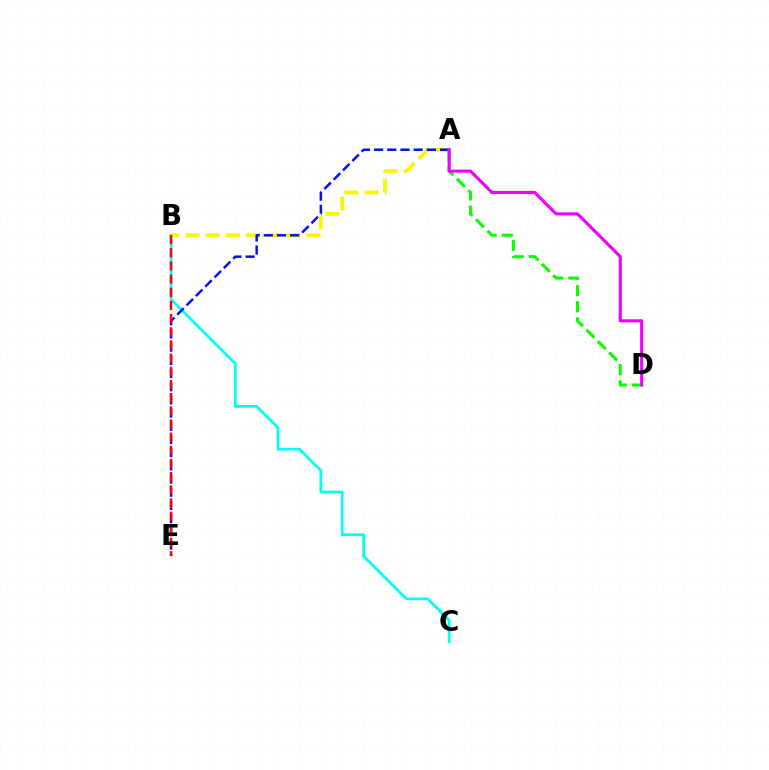{('B', 'C'): [{'color': '#00fff6', 'line_style': 'solid', 'thickness': 1.98}], ('A', 'B'): [{'color': '#fcf500', 'line_style': 'dashed', 'thickness': 2.74}], ('A', 'E'): [{'color': '#0010ff', 'line_style': 'dashed', 'thickness': 1.79}], ('B', 'E'): [{'color': '#ff0000', 'line_style': 'dashed', 'thickness': 1.79}], ('A', 'D'): [{'color': '#08ff00', 'line_style': 'dashed', 'thickness': 2.19}, {'color': '#ee00ff', 'line_style': 'solid', 'thickness': 2.23}]}